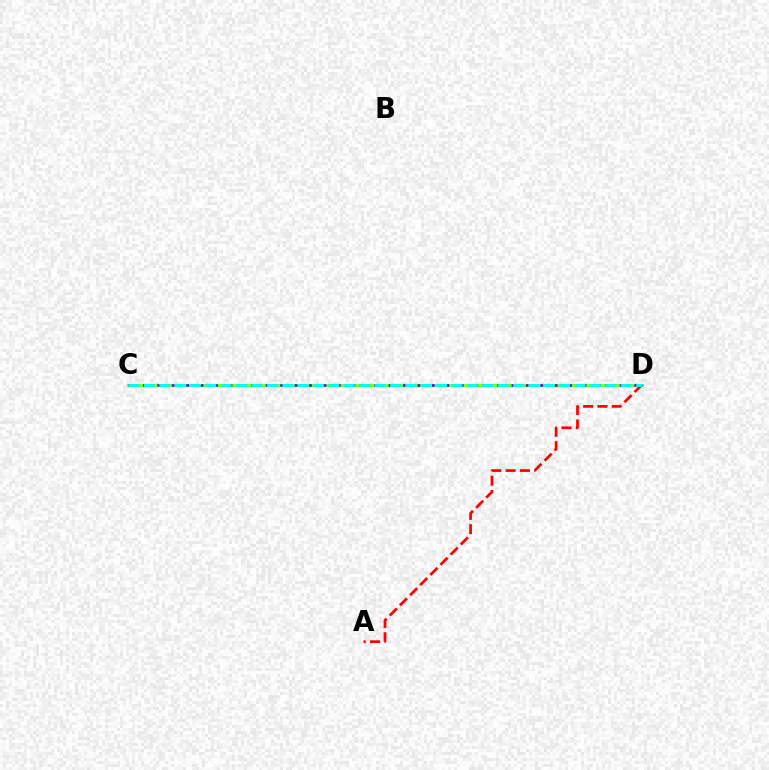{('C', 'D'): [{'color': '#84ff00', 'line_style': 'solid', 'thickness': 2.23}, {'color': '#7200ff', 'line_style': 'dotted', 'thickness': 1.96}, {'color': '#00fff6', 'line_style': 'dashed', 'thickness': 2.09}], ('A', 'D'): [{'color': '#ff0000', 'line_style': 'dashed', 'thickness': 1.95}]}